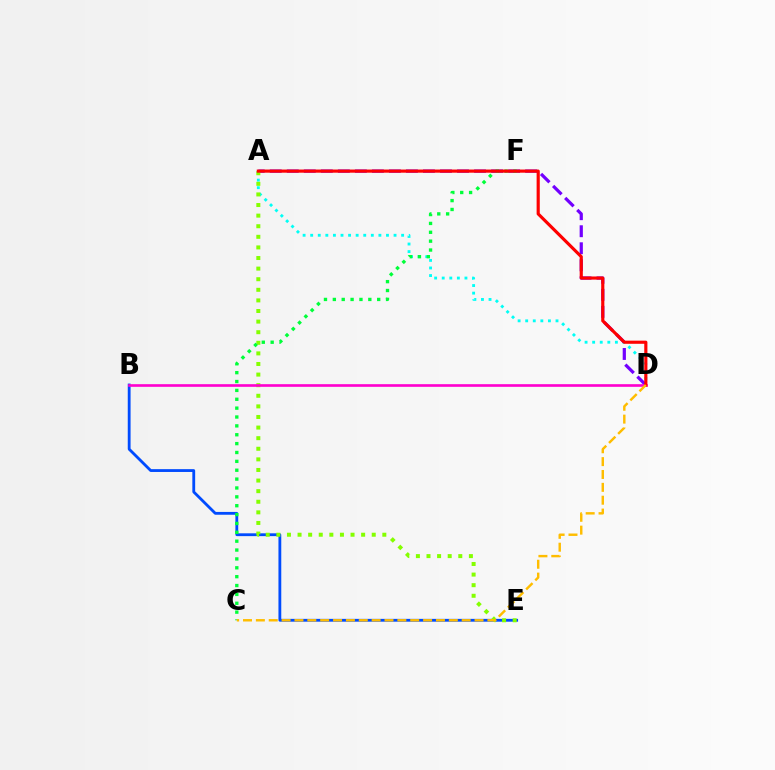{('B', 'E'): [{'color': '#004bff', 'line_style': 'solid', 'thickness': 2.03}], ('A', 'D'): [{'color': '#00fff6', 'line_style': 'dotted', 'thickness': 2.06}, {'color': '#7200ff', 'line_style': 'dashed', 'thickness': 2.31}, {'color': '#ff0000', 'line_style': 'solid', 'thickness': 2.27}], ('A', 'E'): [{'color': '#84ff00', 'line_style': 'dotted', 'thickness': 2.88}], ('C', 'F'): [{'color': '#00ff39', 'line_style': 'dotted', 'thickness': 2.41}], ('B', 'D'): [{'color': '#ff00cf', 'line_style': 'solid', 'thickness': 1.91}], ('C', 'D'): [{'color': '#ffbd00', 'line_style': 'dashed', 'thickness': 1.75}]}